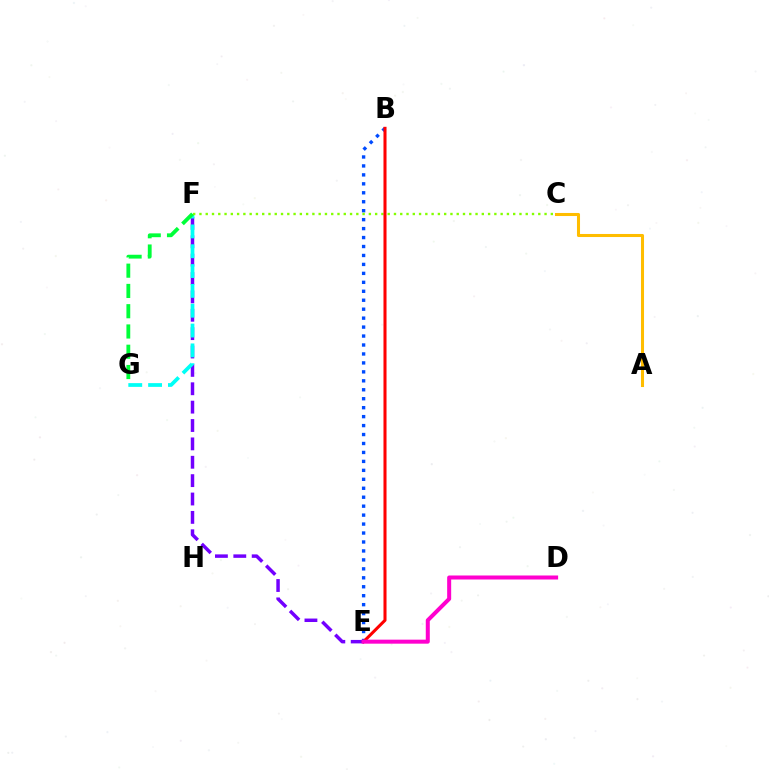{('B', 'E'): [{'color': '#004bff', 'line_style': 'dotted', 'thickness': 2.43}, {'color': '#ff0000', 'line_style': 'solid', 'thickness': 2.2}], ('E', 'F'): [{'color': '#7200ff', 'line_style': 'dashed', 'thickness': 2.5}], ('F', 'G'): [{'color': '#00fff6', 'line_style': 'dashed', 'thickness': 2.69}, {'color': '#00ff39', 'line_style': 'dashed', 'thickness': 2.75}], ('C', 'F'): [{'color': '#84ff00', 'line_style': 'dotted', 'thickness': 1.7}], ('D', 'E'): [{'color': '#ff00cf', 'line_style': 'solid', 'thickness': 2.89}], ('A', 'C'): [{'color': '#ffbd00', 'line_style': 'solid', 'thickness': 2.2}]}